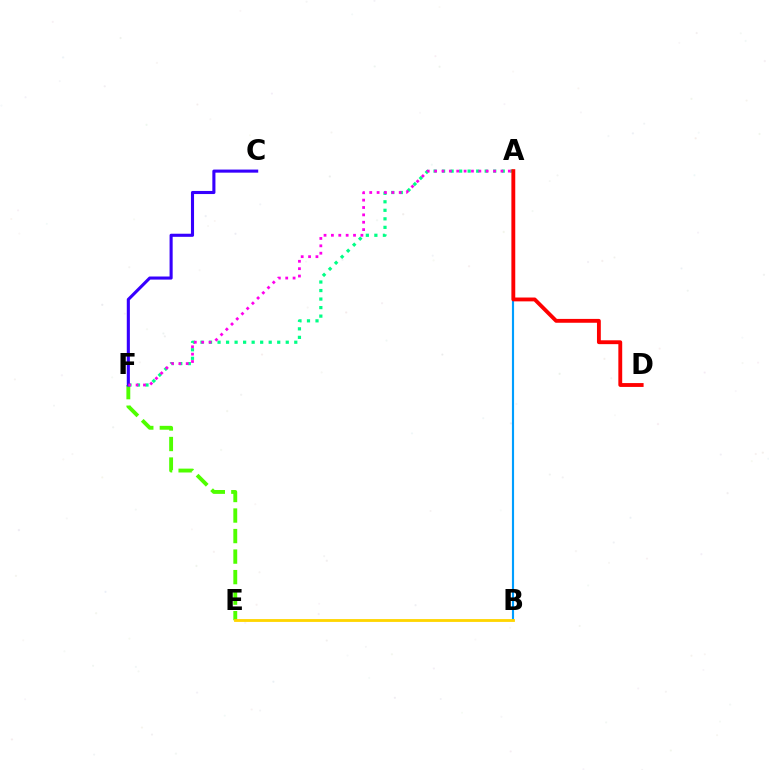{('E', 'F'): [{'color': '#4fff00', 'line_style': 'dashed', 'thickness': 2.79}], ('A', 'B'): [{'color': '#009eff', 'line_style': 'solid', 'thickness': 1.54}], ('B', 'E'): [{'color': '#ffd500', 'line_style': 'solid', 'thickness': 2.03}], ('A', 'F'): [{'color': '#00ff86', 'line_style': 'dotted', 'thickness': 2.32}, {'color': '#ff00ed', 'line_style': 'dotted', 'thickness': 2.0}], ('C', 'F'): [{'color': '#3700ff', 'line_style': 'solid', 'thickness': 2.23}], ('A', 'D'): [{'color': '#ff0000', 'line_style': 'solid', 'thickness': 2.77}]}